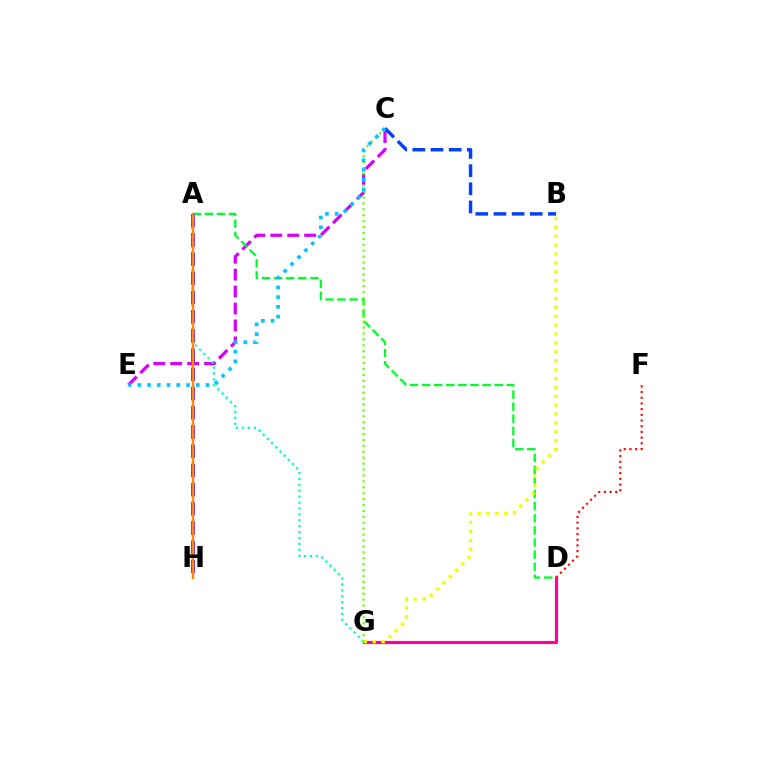{('D', 'F'): [{'color': '#ff0000', 'line_style': 'dotted', 'thickness': 1.55}], ('C', 'E'): [{'color': '#d600ff', 'line_style': 'dashed', 'thickness': 2.3}, {'color': '#00c7ff', 'line_style': 'dotted', 'thickness': 2.64}], ('D', 'G'): [{'color': '#ff00a0', 'line_style': 'solid', 'thickness': 2.27}], ('A', 'D'): [{'color': '#00ff27', 'line_style': 'dashed', 'thickness': 1.64}], ('B', 'C'): [{'color': '#003fff', 'line_style': 'dashed', 'thickness': 2.47}], ('A', 'G'): [{'color': '#00ffaf', 'line_style': 'dotted', 'thickness': 1.6}], ('A', 'H'): [{'color': '#4f00ff', 'line_style': 'dashed', 'thickness': 2.61}, {'color': '#ff8800', 'line_style': 'solid', 'thickness': 1.74}], ('C', 'G'): [{'color': '#66ff00', 'line_style': 'dotted', 'thickness': 1.61}], ('B', 'G'): [{'color': '#eeff00', 'line_style': 'dotted', 'thickness': 2.42}]}